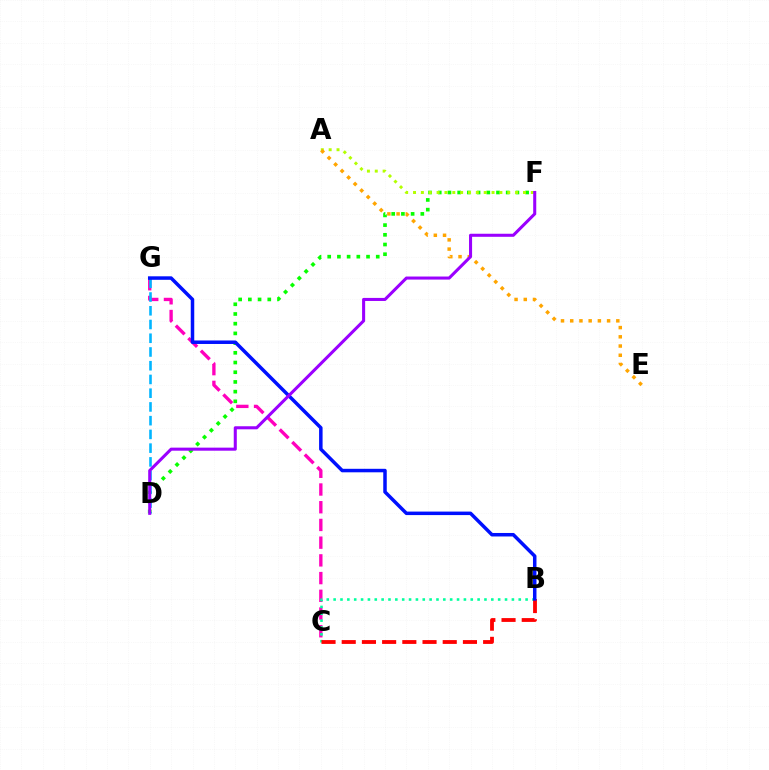{('D', 'F'): [{'color': '#08ff00', 'line_style': 'dotted', 'thickness': 2.64}, {'color': '#9b00ff', 'line_style': 'solid', 'thickness': 2.2}], ('A', 'F'): [{'color': '#b3ff00', 'line_style': 'dotted', 'thickness': 2.13}], ('C', 'G'): [{'color': '#ff00bd', 'line_style': 'dashed', 'thickness': 2.41}], ('B', 'C'): [{'color': '#00ff9d', 'line_style': 'dotted', 'thickness': 1.86}, {'color': '#ff0000', 'line_style': 'dashed', 'thickness': 2.74}], ('A', 'E'): [{'color': '#ffa500', 'line_style': 'dotted', 'thickness': 2.5}], ('D', 'G'): [{'color': '#00b5ff', 'line_style': 'dashed', 'thickness': 1.87}], ('B', 'G'): [{'color': '#0010ff', 'line_style': 'solid', 'thickness': 2.52}]}